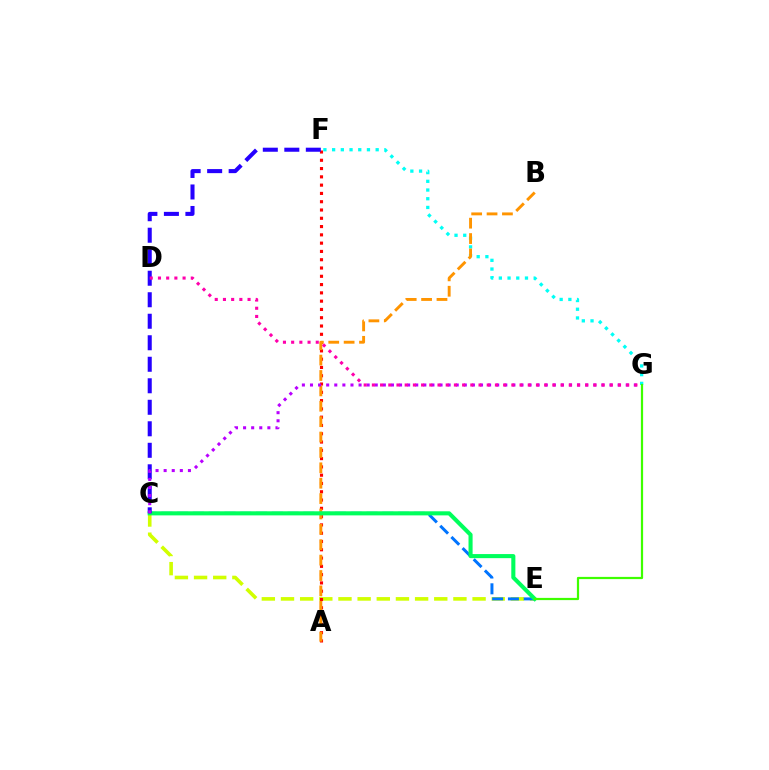{('C', 'E'): [{'color': '#d1ff00', 'line_style': 'dashed', 'thickness': 2.6}, {'color': '#0074ff', 'line_style': 'dashed', 'thickness': 2.14}, {'color': '#00ff5c', 'line_style': 'solid', 'thickness': 2.94}], ('A', 'F'): [{'color': '#ff0000', 'line_style': 'dotted', 'thickness': 2.25}], ('F', 'G'): [{'color': '#00fff6', 'line_style': 'dotted', 'thickness': 2.37}], ('A', 'B'): [{'color': '#ff9400', 'line_style': 'dashed', 'thickness': 2.09}], ('C', 'F'): [{'color': '#2500ff', 'line_style': 'dashed', 'thickness': 2.92}], ('E', 'G'): [{'color': '#3dff00', 'line_style': 'solid', 'thickness': 1.6}], ('C', 'G'): [{'color': '#b900ff', 'line_style': 'dotted', 'thickness': 2.2}], ('D', 'G'): [{'color': '#ff00ac', 'line_style': 'dotted', 'thickness': 2.23}]}